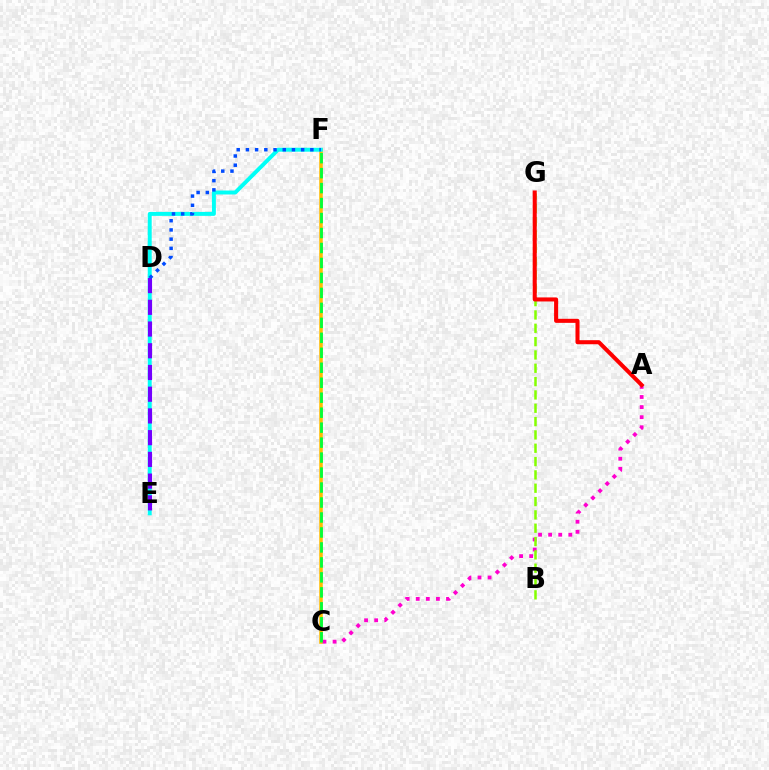{('C', 'F'): [{'color': '#ffbd00', 'line_style': 'solid', 'thickness': 2.54}, {'color': '#00ff39', 'line_style': 'dashed', 'thickness': 2.03}], ('A', 'C'): [{'color': '#ff00cf', 'line_style': 'dotted', 'thickness': 2.74}], ('B', 'G'): [{'color': '#84ff00', 'line_style': 'dashed', 'thickness': 1.81}], ('E', 'F'): [{'color': '#00fff6', 'line_style': 'solid', 'thickness': 2.84}], ('D', 'E'): [{'color': '#7200ff', 'line_style': 'dashed', 'thickness': 2.95}], ('A', 'G'): [{'color': '#ff0000', 'line_style': 'solid', 'thickness': 2.91}], ('D', 'F'): [{'color': '#004bff', 'line_style': 'dotted', 'thickness': 2.5}]}